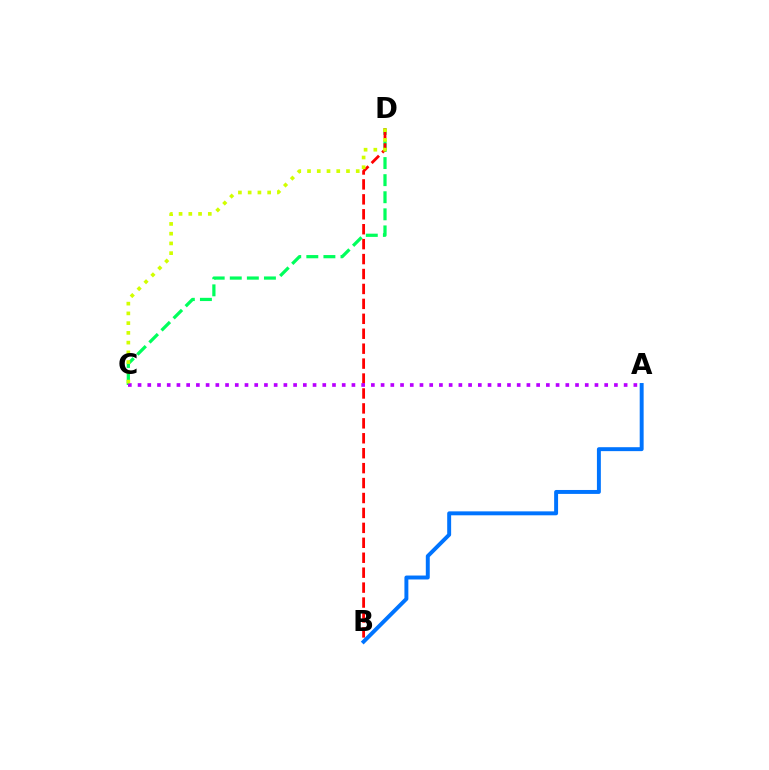{('C', 'D'): [{'color': '#00ff5c', 'line_style': 'dashed', 'thickness': 2.32}, {'color': '#d1ff00', 'line_style': 'dotted', 'thickness': 2.65}], ('B', 'D'): [{'color': '#ff0000', 'line_style': 'dashed', 'thickness': 2.03}], ('A', 'C'): [{'color': '#b900ff', 'line_style': 'dotted', 'thickness': 2.64}], ('A', 'B'): [{'color': '#0074ff', 'line_style': 'solid', 'thickness': 2.83}]}